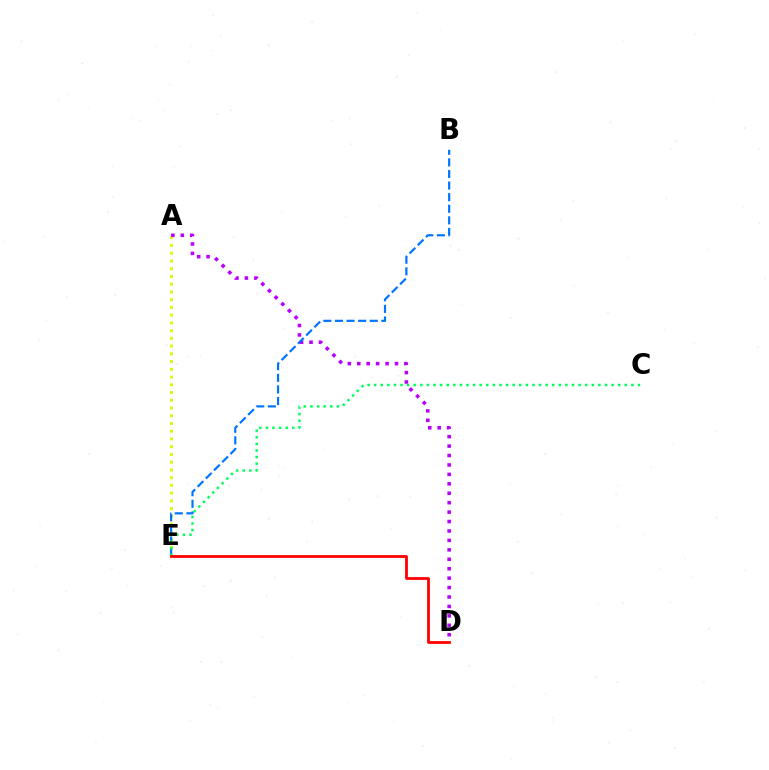{('A', 'E'): [{'color': '#d1ff00', 'line_style': 'dotted', 'thickness': 2.1}], ('A', 'D'): [{'color': '#b900ff', 'line_style': 'dotted', 'thickness': 2.56}], ('B', 'E'): [{'color': '#0074ff', 'line_style': 'dashed', 'thickness': 1.58}], ('C', 'E'): [{'color': '#00ff5c', 'line_style': 'dotted', 'thickness': 1.79}], ('D', 'E'): [{'color': '#ff0000', 'line_style': 'solid', 'thickness': 2.0}]}